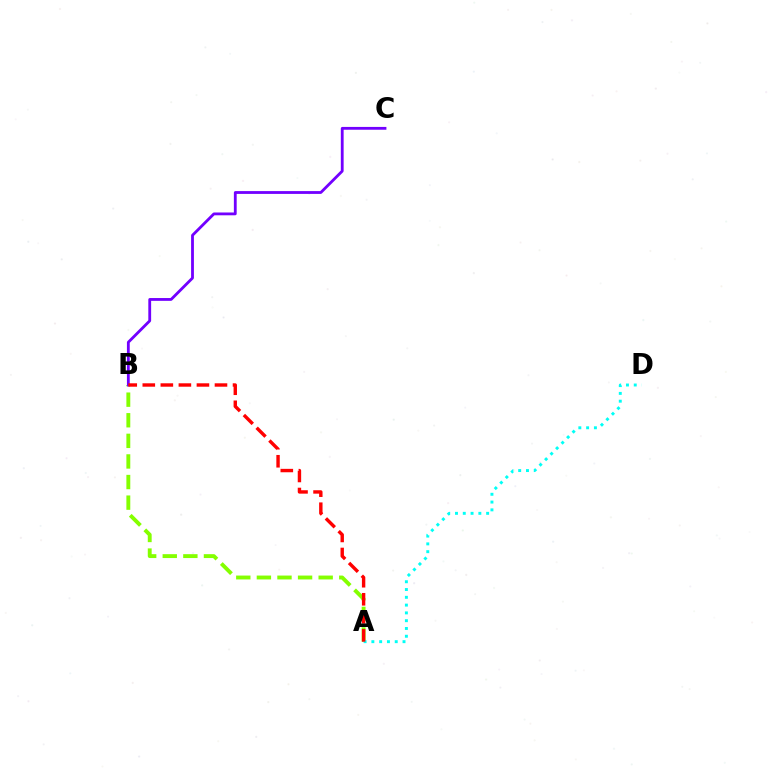{('A', 'B'): [{'color': '#84ff00', 'line_style': 'dashed', 'thickness': 2.8}, {'color': '#ff0000', 'line_style': 'dashed', 'thickness': 2.45}], ('A', 'D'): [{'color': '#00fff6', 'line_style': 'dotted', 'thickness': 2.12}], ('B', 'C'): [{'color': '#7200ff', 'line_style': 'solid', 'thickness': 2.02}]}